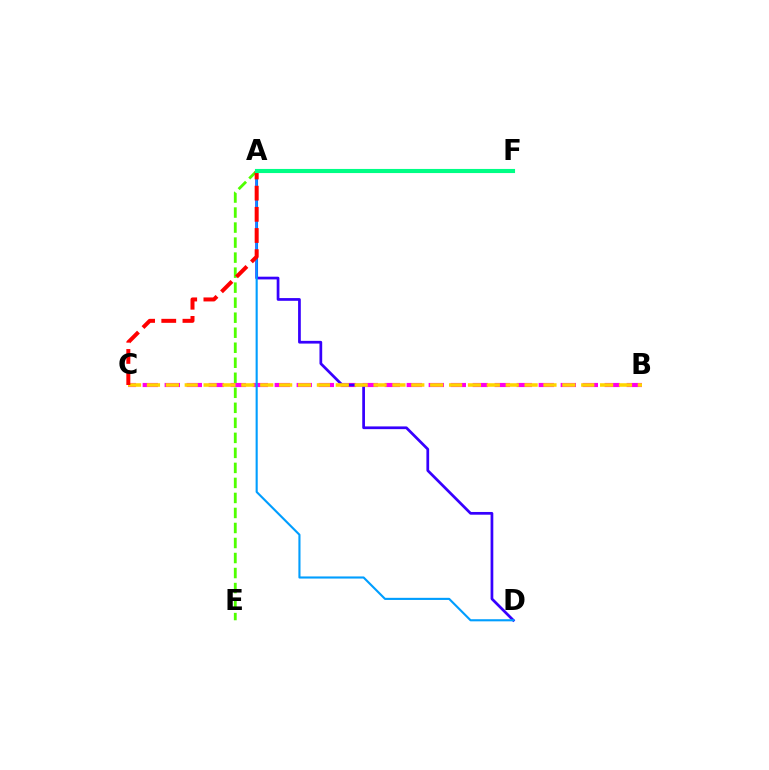{('B', 'C'): [{'color': '#ff00ed', 'line_style': 'dashed', 'thickness': 2.99}, {'color': '#ffd500', 'line_style': 'dashed', 'thickness': 2.56}], ('A', 'E'): [{'color': '#4fff00', 'line_style': 'dashed', 'thickness': 2.04}], ('A', 'D'): [{'color': '#3700ff', 'line_style': 'solid', 'thickness': 1.96}, {'color': '#009eff', 'line_style': 'solid', 'thickness': 1.52}], ('A', 'C'): [{'color': '#ff0000', 'line_style': 'dashed', 'thickness': 2.88}], ('A', 'F'): [{'color': '#00ff86', 'line_style': 'solid', 'thickness': 2.96}]}